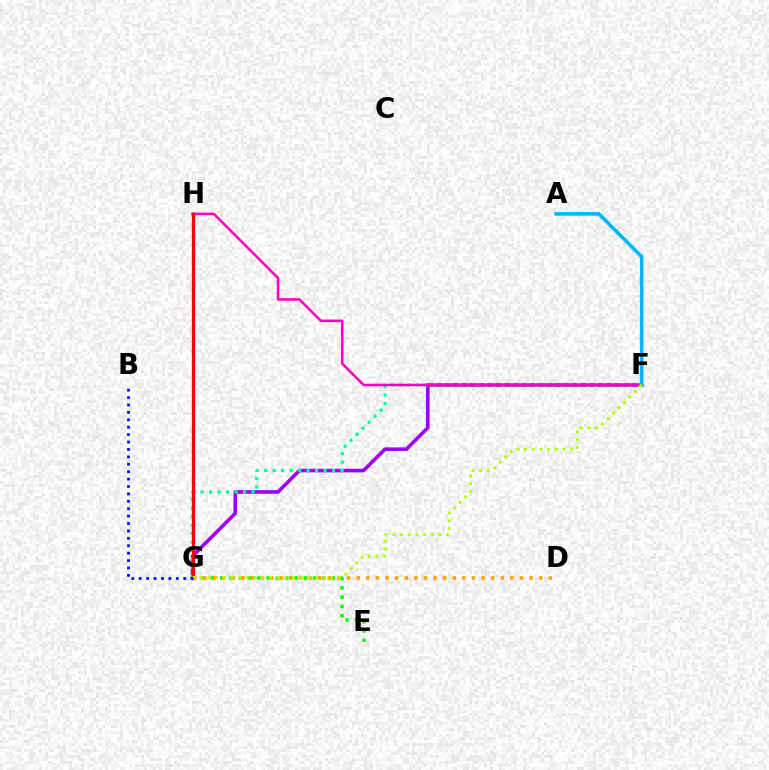{('F', 'G'): [{'color': '#9b00ff', 'line_style': 'solid', 'thickness': 2.58}, {'color': '#00ff9d', 'line_style': 'dotted', 'thickness': 2.31}, {'color': '#b3ff00', 'line_style': 'dotted', 'thickness': 2.09}], ('E', 'G'): [{'color': '#08ff00', 'line_style': 'dotted', 'thickness': 2.53}], ('F', 'H'): [{'color': '#ff00bd', 'line_style': 'solid', 'thickness': 1.83}], ('A', 'F'): [{'color': '#00b5ff', 'line_style': 'solid', 'thickness': 2.55}], ('G', 'H'): [{'color': '#ff0000', 'line_style': 'solid', 'thickness': 2.37}], ('D', 'G'): [{'color': '#ffa500', 'line_style': 'dotted', 'thickness': 2.61}], ('B', 'G'): [{'color': '#0010ff', 'line_style': 'dotted', 'thickness': 2.01}]}